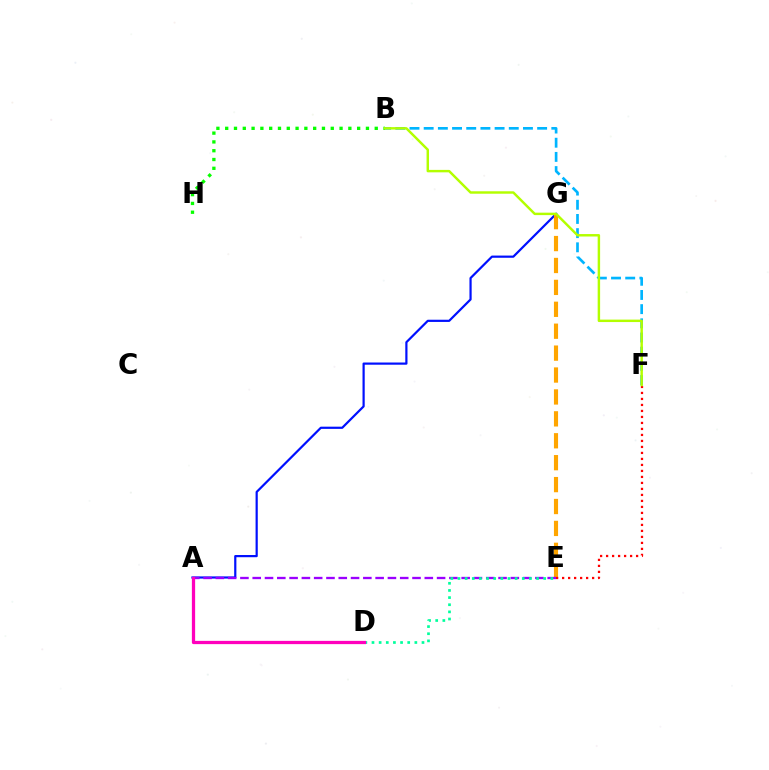{('A', 'G'): [{'color': '#0010ff', 'line_style': 'solid', 'thickness': 1.59}], ('E', 'G'): [{'color': '#ffa500', 'line_style': 'dashed', 'thickness': 2.98}], ('B', 'F'): [{'color': '#00b5ff', 'line_style': 'dashed', 'thickness': 1.93}, {'color': '#b3ff00', 'line_style': 'solid', 'thickness': 1.76}], ('E', 'F'): [{'color': '#ff0000', 'line_style': 'dotted', 'thickness': 1.63}], ('A', 'E'): [{'color': '#9b00ff', 'line_style': 'dashed', 'thickness': 1.67}], ('B', 'H'): [{'color': '#08ff00', 'line_style': 'dotted', 'thickness': 2.39}], ('D', 'E'): [{'color': '#00ff9d', 'line_style': 'dotted', 'thickness': 1.94}], ('A', 'D'): [{'color': '#ff00bd', 'line_style': 'solid', 'thickness': 2.34}]}